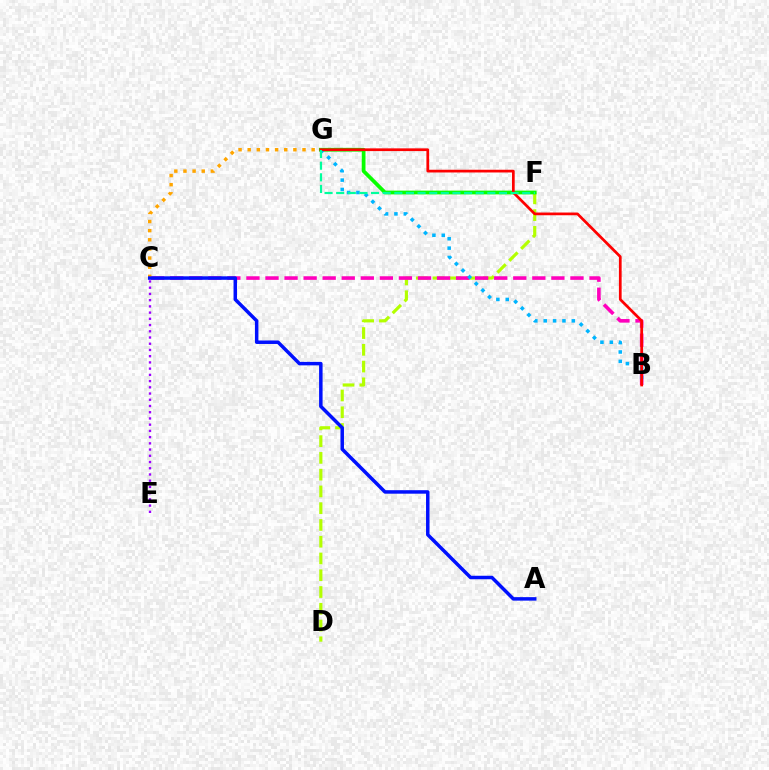{('D', 'F'): [{'color': '#b3ff00', 'line_style': 'dashed', 'thickness': 2.28}], ('F', 'G'): [{'color': '#08ff00', 'line_style': 'solid', 'thickness': 2.7}, {'color': '#00ff9d', 'line_style': 'dashed', 'thickness': 1.58}], ('B', 'C'): [{'color': '#ff00bd', 'line_style': 'dashed', 'thickness': 2.59}], ('C', 'E'): [{'color': '#9b00ff', 'line_style': 'dotted', 'thickness': 1.69}], ('C', 'G'): [{'color': '#ffa500', 'line_style': 'dotted', 'thickness': 2.48}], ('B', 'G'): [{'color': '#00b5ff', 'line_style': 'dotted', 'thickness': 2.55}, {'color': '#ff0000', 'line_style': 'solid', 'thickness': 1.96}], ('A', 'C'): [{'color': '#0010ff', 'line_style': 'solid', 'thickness': 2.51}]}